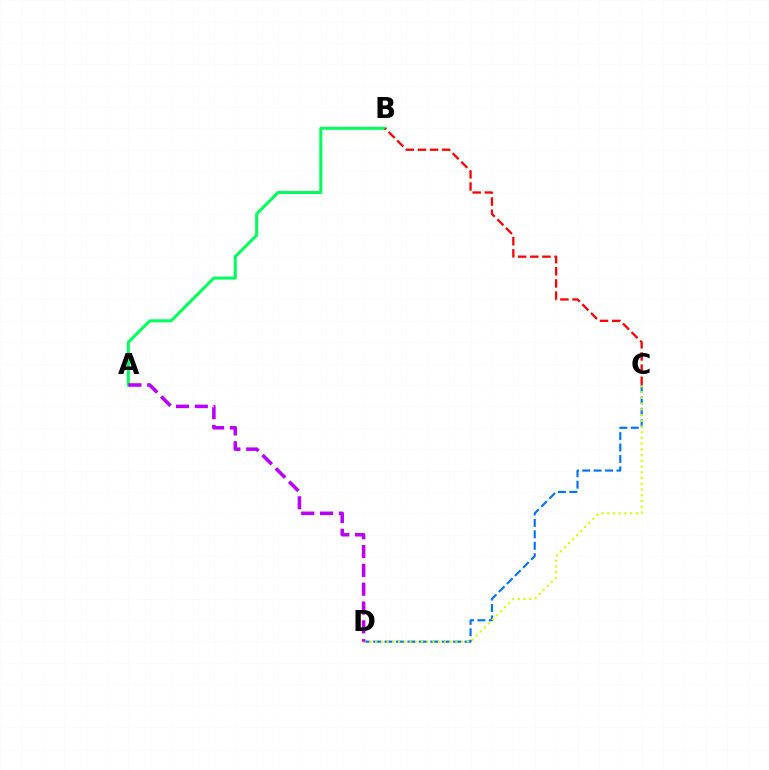{('C', 'D'): [{'color': '#0074ff', 'line_style': 'dashed', 'thickness': 1.55}, {'color': '#d1ff00', 'line_style': 'dotted', 'thickness': 1.56}], ('A', 'B'): [{'color': '#00ff5c', 'line_style': 'solid', 'thickness': 2.18}], ('B', 'C'): [{'color': '#ff0000', 'line_style': 'dashed', 'thickness': 1.65}], ('A', 'D'): [{'color': '#b900ff', 'line_style': 'dashed', 'thickness': 2.56}]}